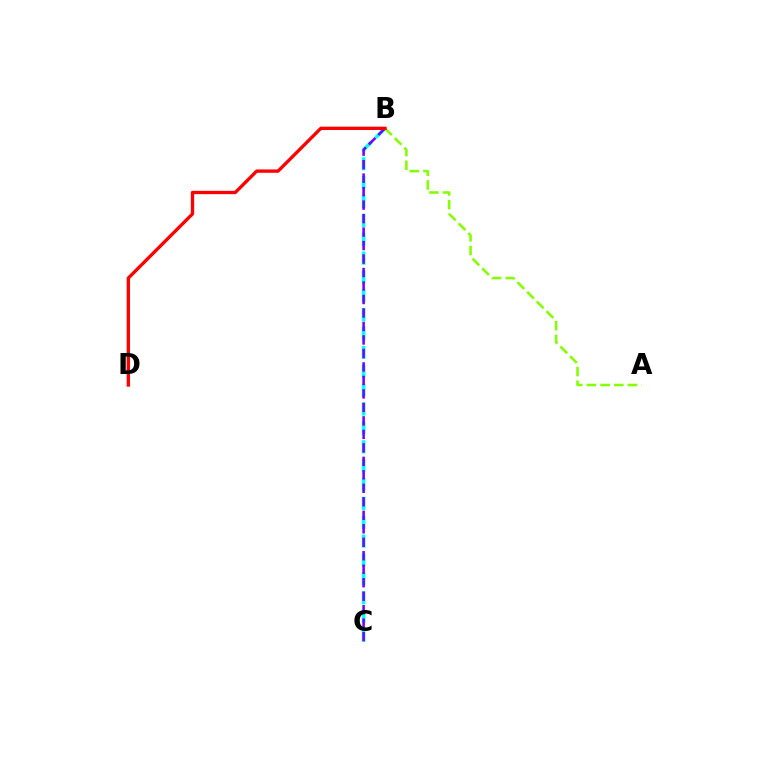{('B', 'C'): [{'color': '#00fff6', 'line_style': 'dashed', 'thickness': 2.56}, {'color': '#7200ff', 'line_style': 'dashed', 'thickness': 1.83}], ('A', 'B'): [{'color': '#84ff00', 'line_style': 'dashed', 'thickness': 1.86}], ('B', 'D'): [{'color': '#ff0000', 'line_style': 'solid', 'thickness': 2.39}]}